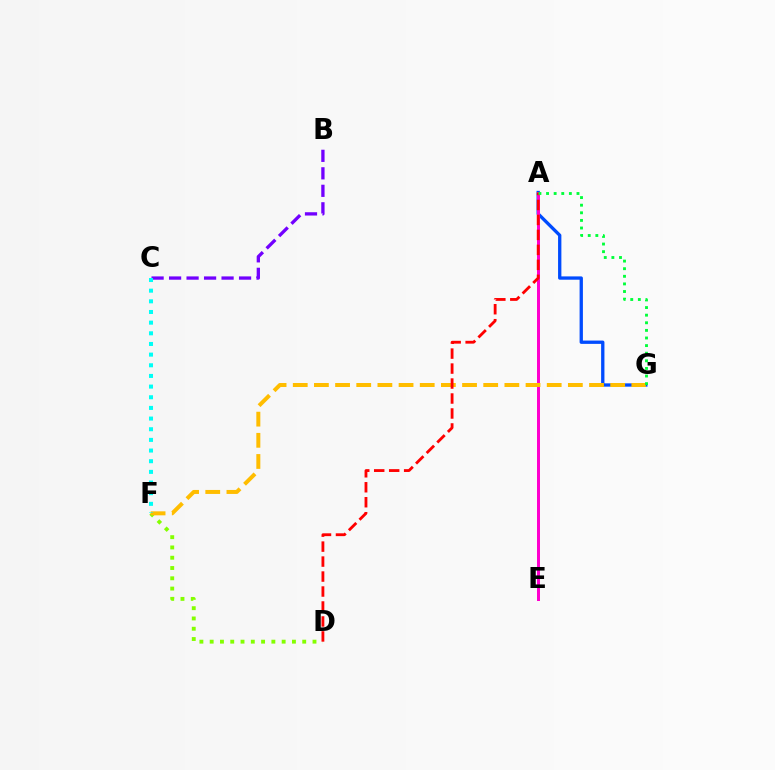{('A', 'G'): [{'color': '#004bff', 'line_style': 'solid', 'thickness': 2.38}, {'color': '#00ff39', 'line_style': 'dotted', 'thickness': 2.07}], ('D', 'F'): [{'color': '#84ff00', 'line_style': 'dotted', 'thickness': 2.79}], ('A', 'E'): [{'color': '#ff00cf', 'line_style': 'solid', 'thickness': 2.16}], ('B', 'C'): [{'color': '#7200ff', 'line_style': 'dashed', 'thickness': 2.38}], ('F', 'G'): [{'color': '#ffbd00', 'line_style': 'dashed', 'thickness': 2.87}], ('A', 'D'): [{'color': '#ff0000', 'line_style': 'dashed', 'thickness': 2.03}], ('C', 'F'): [{'color': '#00fff6', 'line_style': 'dotted', 'thickness': 2.9}]}